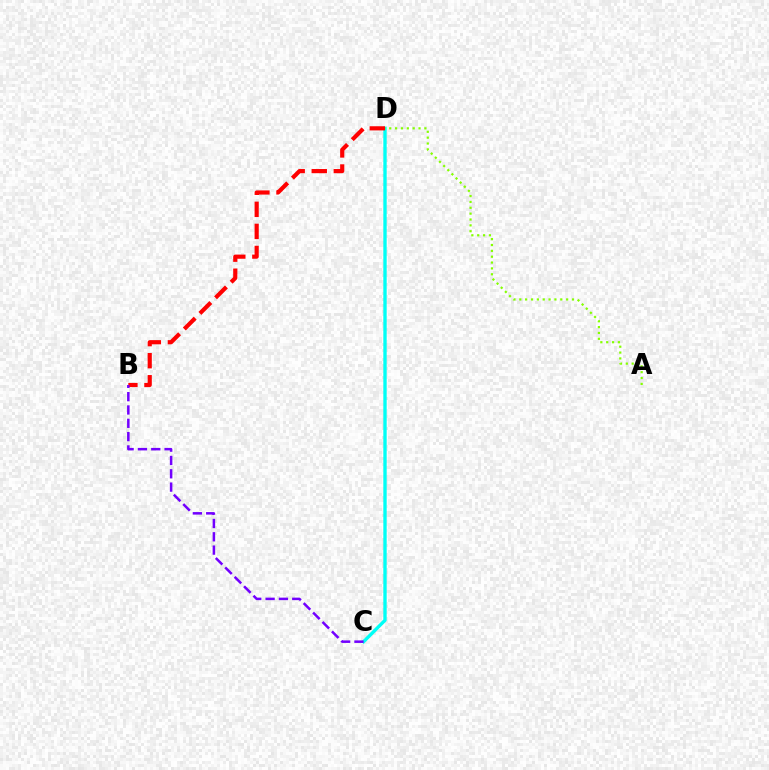{('C', 'D'): [{'color': '#00fff6', 'line_style': 'solid', 'thickness': 2.42}], ('B', 'D'): [{'color': '#ff0000', 'line_style': 'dashed', 'thickness': 3.0}], ('A', 'D'): [{'color': '#84ff00', 'line_style': 'dotted', 'thickness': 1.59}], ('B', 'C'): [{'color': '#7200ff', 'line_style': 'dashed', 'thickness': 1.81}]}